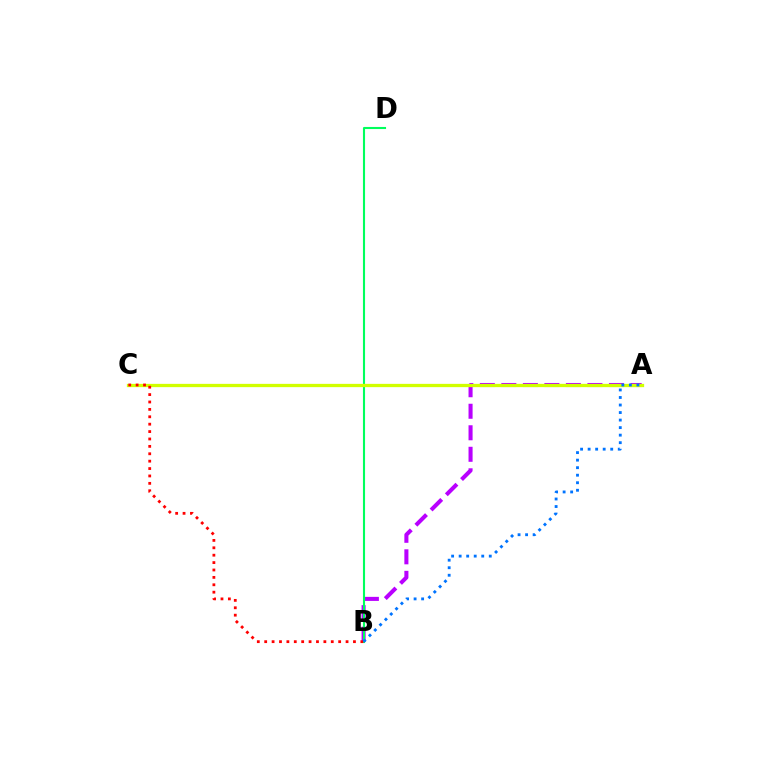{('A', 'B'): [{'color': '#b900ff', 'line_style': 'dashed', 'thickness': 2.92}, {'color': '#0074ff', 'line_style': 'dotted', 'thickness': 2.05}], ('B', 'D'): [{'color': '#00ff5c', 'line_style': 'solid', 'thickness': 1.51}], ('A', 'C'): [{'color': '#d1ff00', 'line_style': 'solid', 'thickness': 2.37}], ('B', 'C'): [{'color': '#ff0000', 'line_style': 'dotted', 'thickness': 2.01}]}